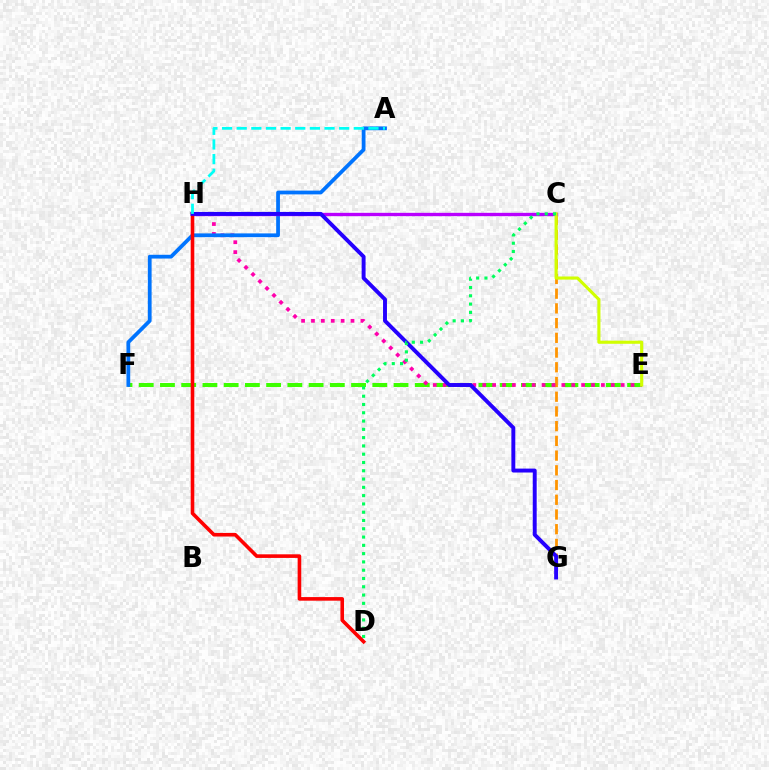{('E', 'F'): [{'color': '#3dff00', 'line_style': 'dashed', 'thickness': 2.88}], ('C', 'G'): [{'color': '#ff9400', 'line_style': 'dashed', 'thickness': 2.0}], ('E', 'H'): [{'color': '#ff00ac', 'line_style': 'dotted', 'thickness': 2.69}], ('A', 'F'): [{'color': '#0074ff', 'line_style': 'solid', 'thickness': 2.71}], ('C', 'H'): [{'color': '#b900ff', 'line_style': 'solid', 'thickness': 2.4}], ('D', 'H'): [{'color': '#ff0000', 'line_style': 'solid', 'thickness': 2.59}], ('C', 'E'): [{'color': '#d1ff00', 'line_style': 'solid', 'thickness': 2.25}], ('G', 'H'): [{'color': '#2500ff', 'line_style': 'solid', 'thickness': 2.82}], ('A', 'H'): [{'color': '#00fff6', 'line_style': 'dashed', 'thickness': 1.99}], ('C', 'D'): [{'color': '#00ff5c', 'line_style': 'dotted', 'thickness': 2.25}]}